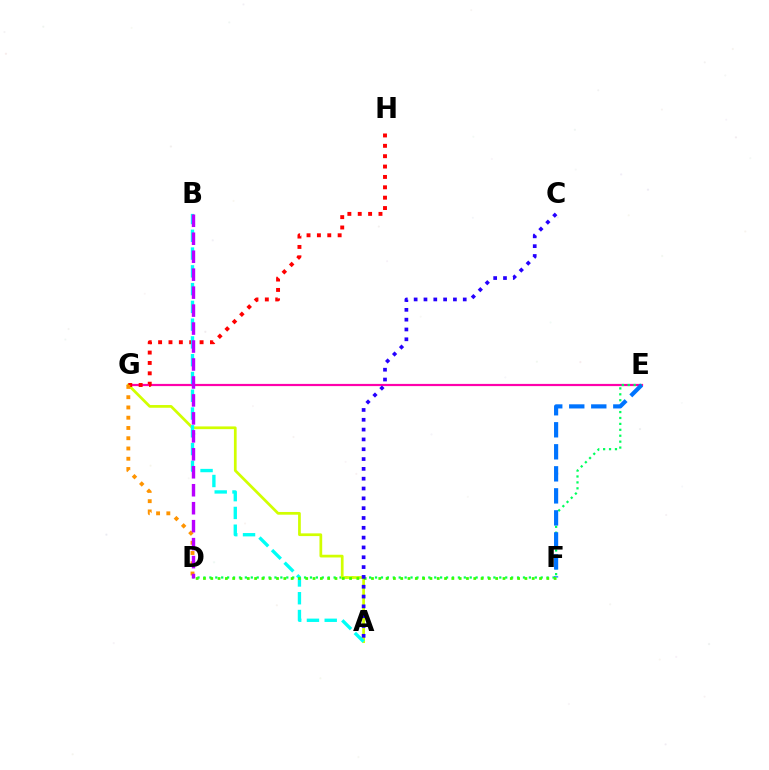{('E', 'G'): [{'color': '#ff00ac', 'line_style': 'solid', 'thickness': 1.58}], ('D', 'E'): [{'color': '#00ff5c', 'line_style': 'dotted', 'thickness': 1.61}], ('A', 'G'): [{'color': '#d1ff00', 'line_style': 'solid', 'thickness': 1.96}], ('G', 'H'): [{'color': '#ff0000', 'line_style': 'dotted', 'thickness': 2.82}], ('E', 'F'): [{'color': '#0074ff', 'line_style': 'dashed', 'thickness': 2.99}], ('D', 'G'): [{'color': '#ff9400', 'line_style': 'dotted', 'thickness': 2.79}], ('A', 'B'): [{'color': '#00fff6', 'line_style': 'dashed', 'thickness': 2.41}], ('D', 'F'): [{'color': '#3dff00', 'line_style': 'dotted', 'thickness': 1.98}], ('A', 'C'): [{'color': '#2500ff', 'line_style': 'dotted', 'thickness': 2.67}], ('B', 'D'): [{'color': '#b900ff', 'line_style': 'dashed', 'thickness': 2.44}]}